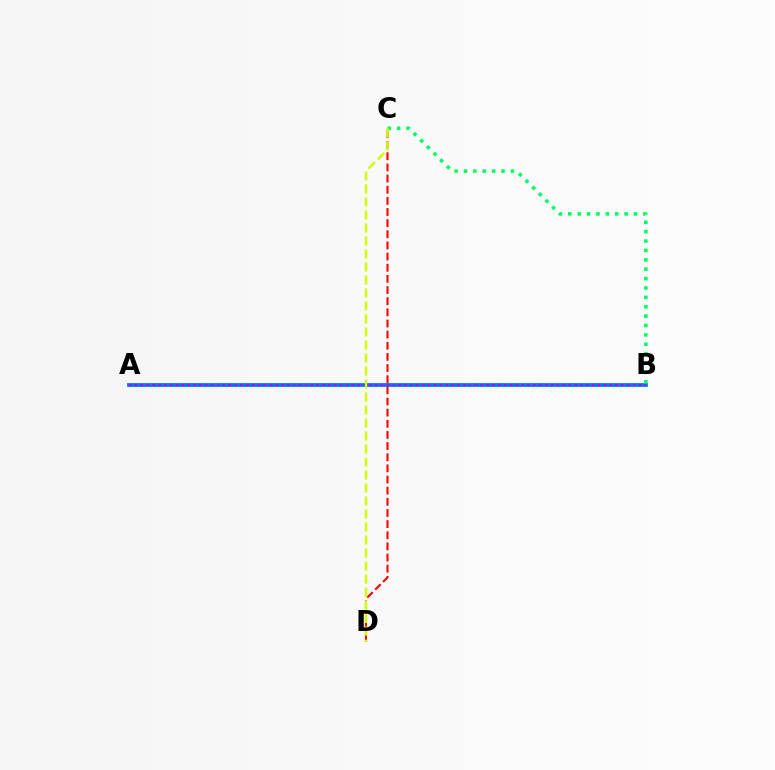{('A', 'B'): [{'color': '#0074ff', 'line_style': 'solid', 'thickness': 2.71}, {'color': '#b900ff', 'line_style': 'dotted', 'thickness': 1.59}], ('C', 'D'): [{'color': '#ff0000', 'line_style': 'dashed', 'thickness': 1.51}, {'color': '#d1ff00', 'line_style': 'dashed', 'thickness': 1.77}], ('B', 'C'): [{'color': '#00ff5c', 'line_style': 'dotted', 'thickness': 2.55}]}